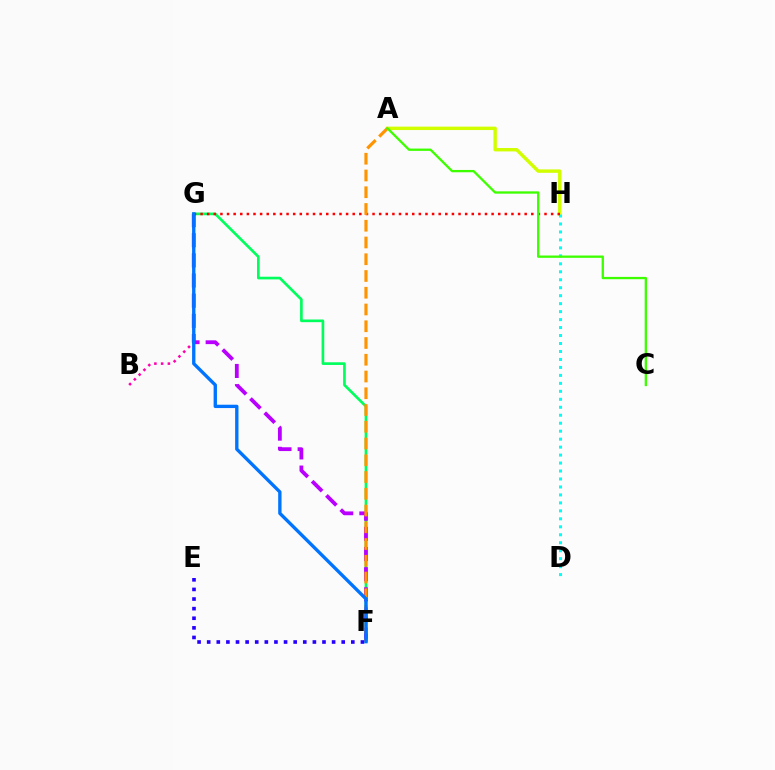{('A', 'H'): [{'color': '#d1ff00', 'line_style': 'solid', 'thickness': 2.45}], ('F', 'G'): [{'color': '#00ff5c', 'line_style': 'solid', 'thickness': 1.92}, {'color': '#b900ff', 'line_style': 'dashed', 'thickness': 2.74}, {'color': '#0074ff', 'line_style': 'solid', 'thickness': 2.41}], ('D', 'H'): [{'color': '#00fff6', 'line_style': 'dotted', 'thickness': 2.17}], ('E', 'F'): [{'color': '#2500ff', 'line_style': 'dotted', 'thickness': 2.61}], ('B', 'G'): [{'color': '#ff00ac', 'line_style': 'dotted', 'thickness': 1.83}], ('G', 'H'): [{'color': '#ff0000', 'line_style': 'dotted', 'thickness': 1.8}], ('A', 'F'): [{'color': '#ff9400', 'line_style': 'dashed', 'thickness': 2.28}], ('A', 'C'): [{'color': '#3dff00', 'line_style': 'solid', 'thickness': 1.66}]}